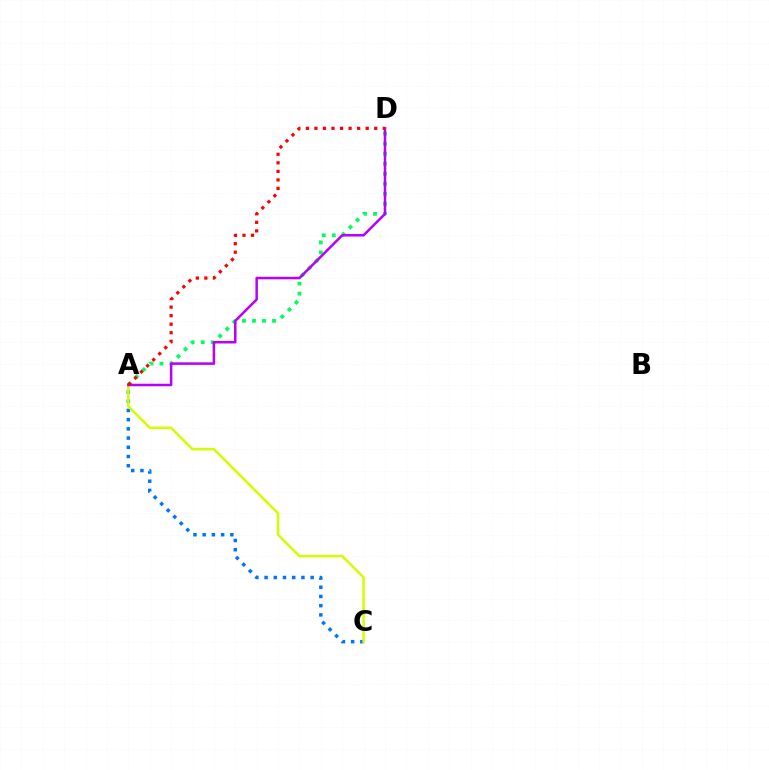{('A', 'D'): [{'color': '#00ff5c', 'line_style': 'dotted', 'thickness': 2.72}, {'color': '#b900ff', 'line_style': 'solid', 'thickness': 1.82}, {'color': '#ff0000', 'line_style': 'dotted', 'thickness': 2.32}], ('A', 'C'): [{'color': '#0074ff', 'line_style': 'dotted', 'thickness': 2.5}, {'color': '#d1ff00', 'line_style': 'solid', 'thickness': 1.82}]}